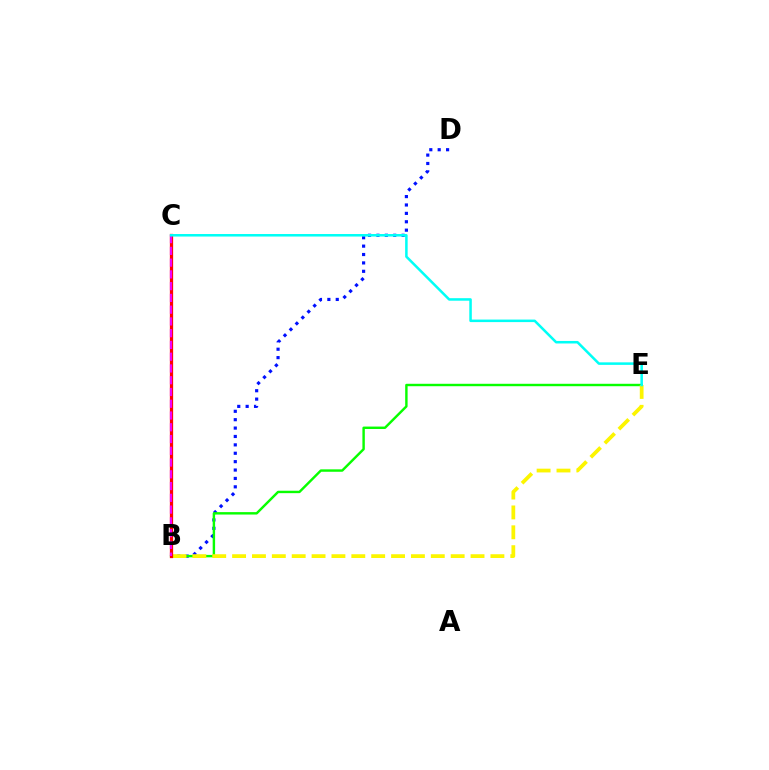{('B', 'D'): [{'color': '#0010ff', 'line_style': 'dotted', 'thickness': 2.28}], ('B', 'E'): [{'color': '#08ff00', 'line_style': 'solid', 'thickness': 1.74}, {'color': '#fcf500', 'line_style': 'dashed', 'thickness': 2.7}], ('B', 'C'): [{'color': '#ff0000', 'line_style': 'solid', 'thickness': 2.35}, {'color': '#ee00ff', 'line_style': 'dashed', 'thickness': 1.6}], ('C', 'E'): [{'color': '#00fff6', 'line_style': 'solid', 'thickness': 1.82}]}